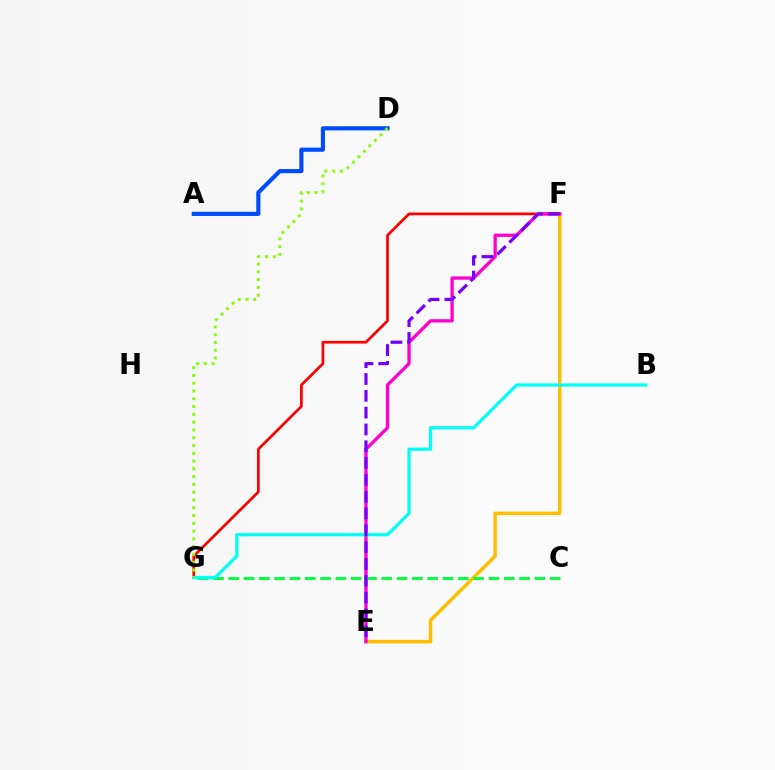{('F', 'G'): [{'color': '#ff0000', 'line_style': 'solid', 'thickness': 1.95}], ('A', 'D'): [{'color': '#004bff', 'line_style': 'solid', 'thickness': 2.98}], ('E', 'F'): [{'color': '#ffbd00', 'line_style': 'solid', 'thickness': 2.5}, {'color': '#ff00cf', 'line_style': 'solid', 'thickness': 2.38}, {'color': '#7200ff', 'line_style': 'dashed', 'thickness': 2.28}], ('C', 'G'): [{'color': '#00ff39', 'line_style': 'dashed', 'thickness': 2.08}], ('B', 'G'): [{'color': '#00fff6', 'line_style': 'solid', 'thickness': 2.31}], ('D', 'G'): [{'color': '#84ff00', 'line_style': 'dotted', 'thickness': 2.11}]}